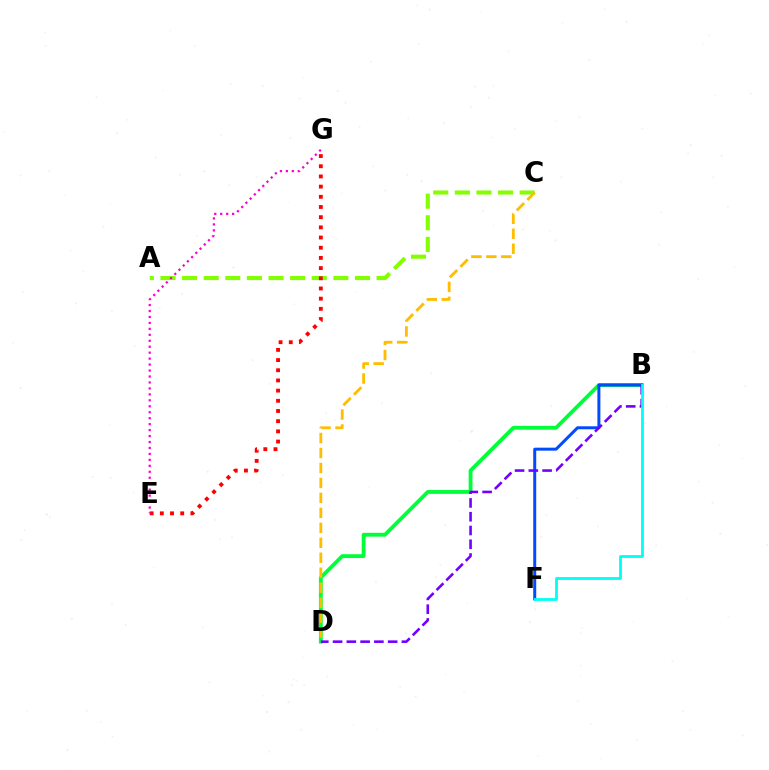{('B', 'D'): [{'color': '#00ff39', 'line_style': 'solid', 'thickness': 2.75}, {'color': '#7200ff', 'line_style': 'dashed', 'thickness': 1.87}], ('B', 'F'): [{'color': '#004bff', 'line_style': 'solid', 'thickness': 2.16}, {'color': '#00fff6', 'line_style': 'solid', 'thickness': 2.01}], ('A', 'C'): [{'color': '#84ff00', 'line_style': 'dashed', 'thickness': 2.94}], ('C', 'D'): [{'color': '#ffbd00', 'line_style': 'dashed', 'thickness': 2.03}], ('E', 'G'): [{'color': '#ff0000', 'line_style': 'dotted', 'thickness': 2.77}, {'color': '#ff00cf', 'line_style': 'dotted', 'thickness': 1.62}]}